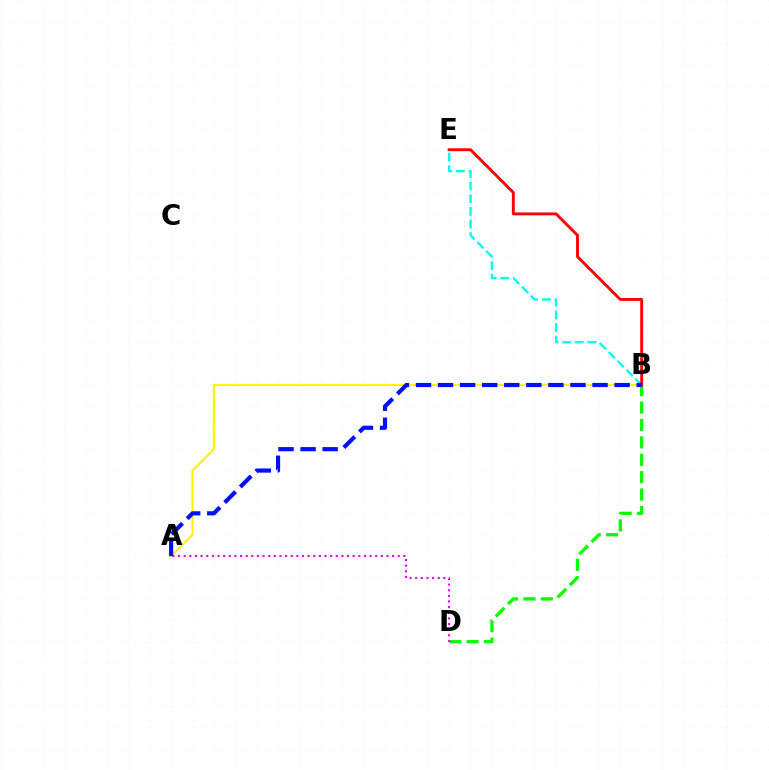{('B', 'D'): [{'color': '#08ff00', 'line_style': 'dashed', 'thickness': 2.36}], ('A', 'B'): [{'color': '#fcf500', 'line_style': 'solid', 'thickness': 1.54}, {'color': '#0010ff', 'line_style': 'dashed', 'thickness': 3.0}], ('A', 'D'): [{'color': '#ee00ff', 'line_style': 'dotted', 'thickness': 1.53}], ('B', 'E'): [{'color': '#00fff6', 'line_style': 'dashed', 'thickness': 1.71}, {'color': '#ff0000', 'line_style': 'solid', 'thickness': 2.08}]}